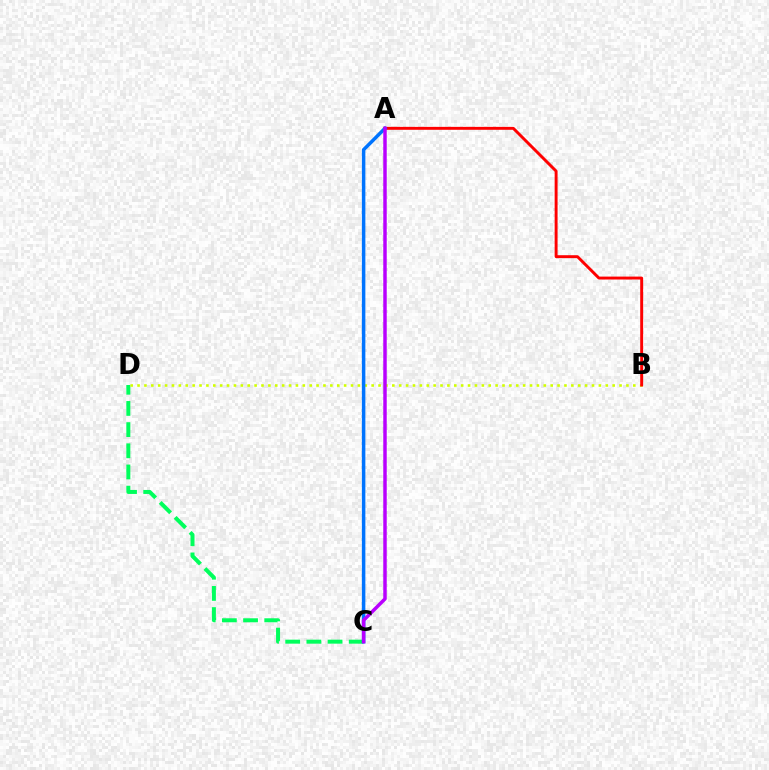{('C', 'D'): [{'color': '#00ff5c', 'line_style': 'dashed', 'thickness': 2.88}], ('B', 'D'): [{'color': '#d1ff00', 'line_style': 'dotted', 'thickness': 1.87}], ('A', 'B'): [{'color': '#ff0000', 'line_style': 'solid', 'thickness': 2.1}], ('A', 'C'): [{'color': '#0074ff', 'line_style': 'solid', 'thickness': 2.52}, {'color': '#b900ff', 'line_style': 'solid', 'thickness': 2.5}]}